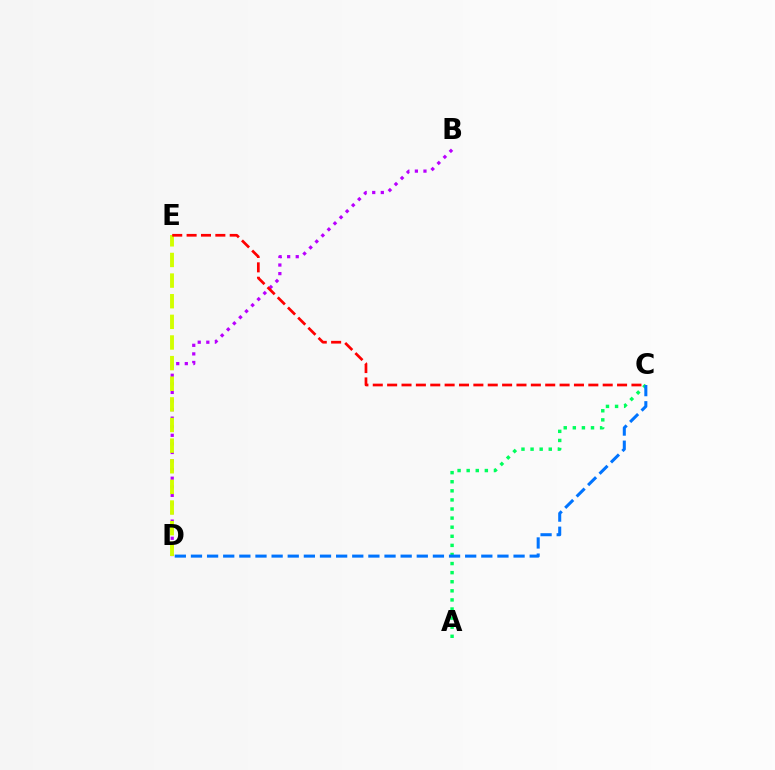{('A', 'C'): [{'color': '#00ff5c', 'line_style': 'dotted', 'thickness': 2.47}], ('B', 'D'): [{'color': '#b900ff', 'line_style': 'dotted', 'thickness': 2.33}], ('D', 'E'): [{'color': '#d1ff00', 'line_style': 'dashed', 'thickness': 2.8}], ('C', 'D'): [{'color': '#0074ff', 'line_style': 'dashed', 'thickness': 2.19}], ('C', 'E'): [{'color': '#ff0000', 'line_style': 'dashed', 'thickness': 1.95}]}